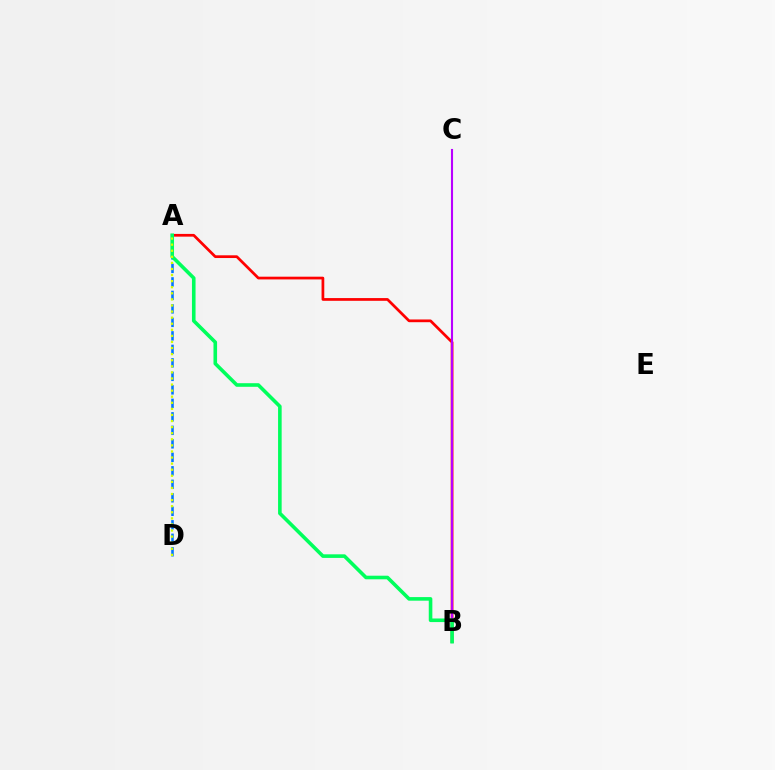{('A', 'B'): [{'color': '#ff0000', 'line_style': 'solid', 'thickness': 1.97}, {'color': '#00ff5c', 'line_style': 'solid', 'thickness': 2.59}], ('B', 'C'): [{'color': '#b900ff', 'line_style': 'solid', 'thickness': 1.51}], ('A', 'D'): [{'color': '#0074ff', 'line_style': 'dashed', 'thickness': 1.83}, {'color': '#d1ff00', 'line_style': 'dotted', 'thickness': 1.65}]}